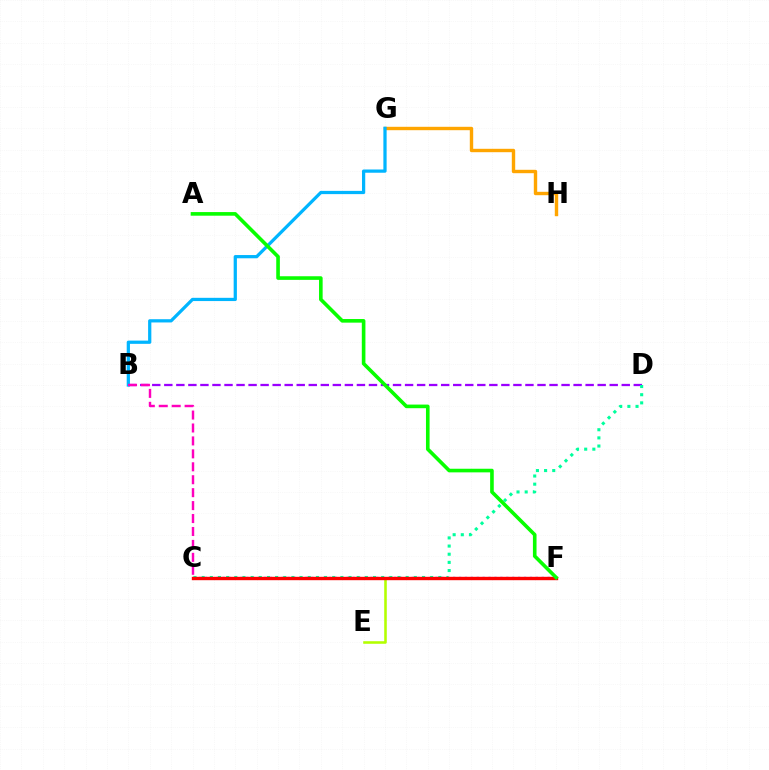{('E', 'F'): [{'color': '#b3ff00', 'line_style': 'solid', 'thickness': 1.85}], ('G', 'H'): [{'color': '#ffa500', 'line_style': 'solid', 'thickness': 2.45}], ('C', 'F'): [{'color': '#0010ff', 'line_style': 'dotted', 'thickness': 1.61}, {'color': '#ff0000', 'line_style': 'solid', 'thickness': 2.43}], ('B', 'D'): [{'color': '#9b00ff', 'line_style': 'dashed', 'thickness': 1.64}], ('B', 'G'): [{'color': '#00b5ff', 'line_style': 'solid', 'thickness': 2.33}], ('B', 'C'): [{'color': '#ff00bd', 'line_style': 'dashed', 'thickness': 1.76}], ('C', 'D'): [{'color': '#00ff9d', 'line_style': 'dotted', 'thickness': 2.22}], ('A', 'F'): [{'color': '#08ff00', 'line_style': 'solid', 'thickness': 2.61}]}